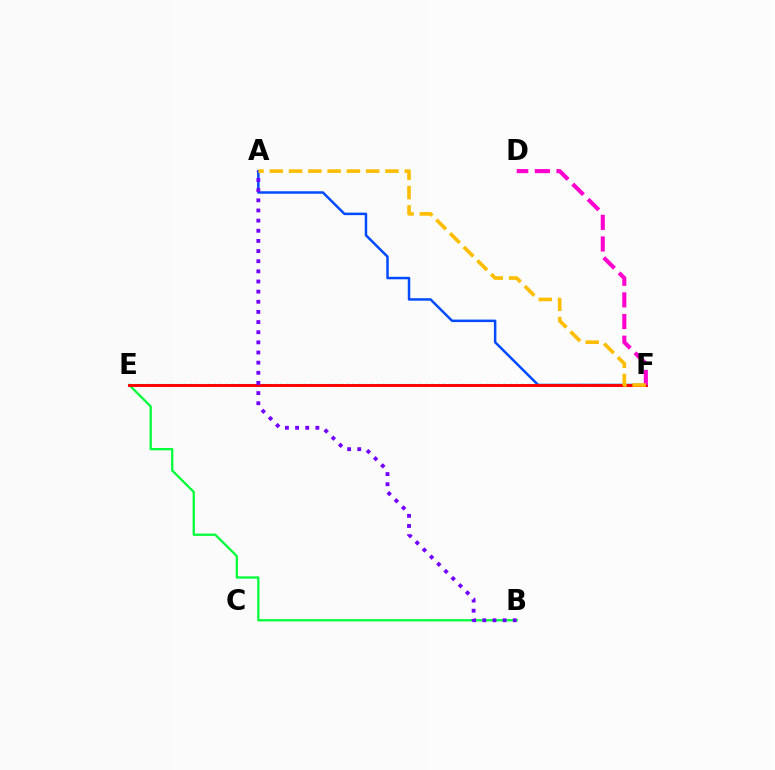{('A', 'F'): [{'color': '#004bff', 'line_style': 'solid', 'thickness': 1.8}, {'color': '#ffbd00', 'line_style': 'dashed', 'thickness': 2.62}], ('B', 'E'): [{'color': '#00ff39', 'line_style': 'solid', 'thickness': 1.64}], ('E', 'F'): [{'color': '#00fff6', 'line_style': 'dotted', 'thickness': 1.64}, {'color': '#84ff00', 'line_style': 'dotted', 'thickness': 1.52}, {'color': '#ff0000', 'line_style': 'solid', 'thickness': 2.09}], ('A', 'B'): [{'color': '#7200ff', 'line_style': 'dotted', 'thickness': 2.76}], ('D', 'F'): [{'color': '#ff00cf', 'line_style': 'dashed', 'thickness': 2.94}]}